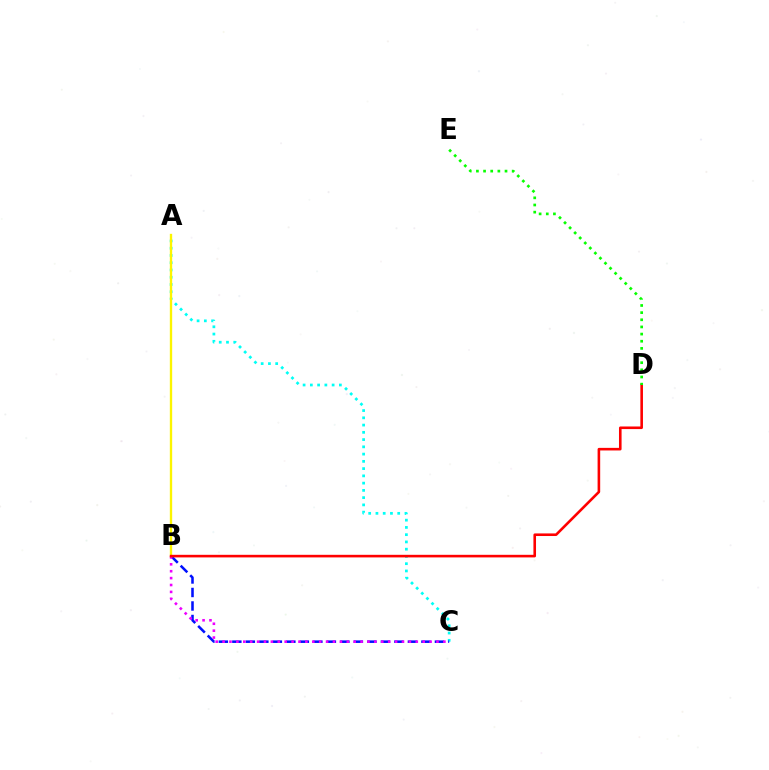{('A', 'C'): [{'color': '#00fff6', 'line_style': 'dotted', 'thickness': 1.97}], ('B', 'C'): [{'color': '#0010ff', 'line_style': 'dashed', 'thickness': 1.83}, {'color': '#ee00ff', 'line_style': 'dotted', 'thickness': 1.87}], ('A', 'B'): [{'color': '#fcf500', 'line_style': 'solid', 'thickness': 1.68}], ('B', 'D'): [{'color': '#ff0000', 'line_style': 'solid', 'thickness': 1.87}], ('D', 'E'): [{'color': '#08ff00', 'line_style': 'dotted', 'thickness': 1.94}]}